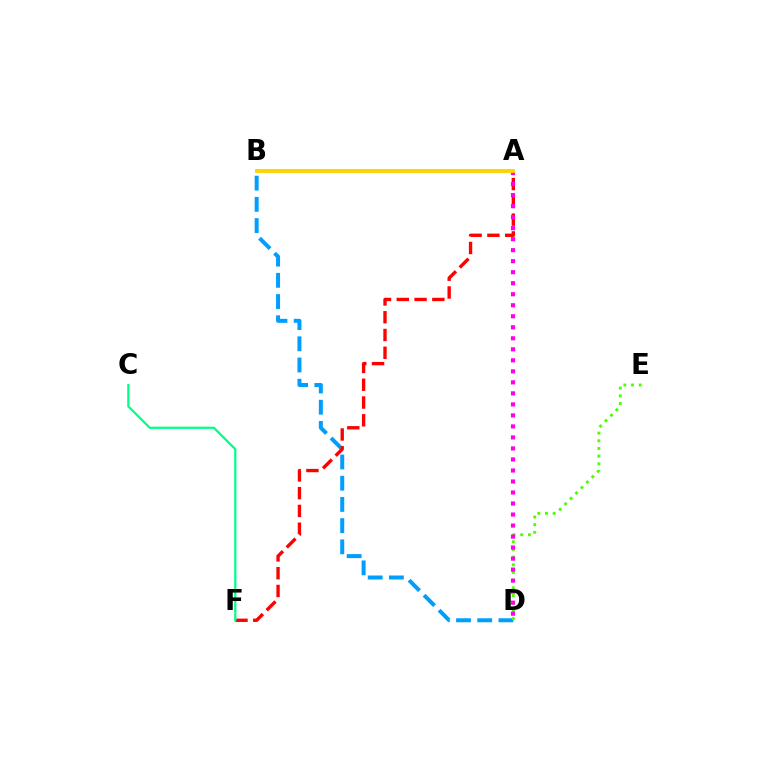{('B', 'D'): [{'color': '#009eff', 'line_style': 'dashed', 'thickness': 2.88}], ('D', 'E'): [{'color': '#4fff00', 'line_style': 'dotted', 'thickness': 2.09}], ('A', 'F'): [{'color': '#ff0000', 'line_style': 'dashed', 'thickness': 2.42}], ('C', 'F'): [{'color': '#00ff86', 'line_style': 'solid', 'thickness': 1.62}], ('A', 'D'): [{'color': '#ff00ed', 'line_style': 'dotted', 'thickness': 2.99}], ('A', 'B'): [{'color': '#3700ff', 'line_style': 'solid', 'thickness': 1.75}, {'color': '#ffd500', 'line_style': 'solid', 'thickness': 2.76}]}